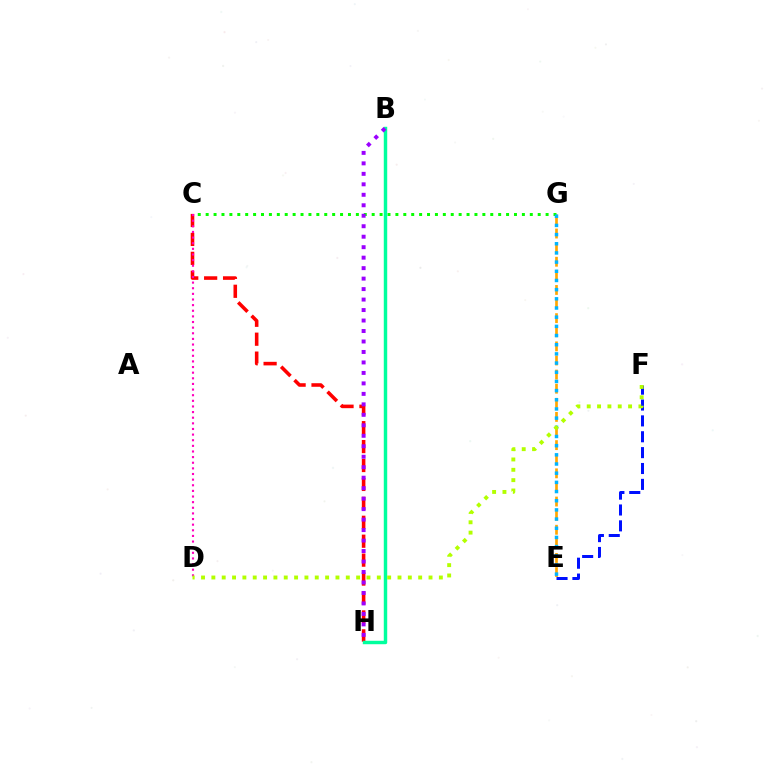{('E', 'G'): [{'color': '#ffa500', 'line_style': 'dashed', 'thickness': 1.92}, {'color': '#00b5ff', 'line_style': 'dotted', 'thickness': 2.49}], ('C', 'G'): [{'color': '#08ff00', 'line_style': 'dotted', 'thickness': 2.15}], ('C', 'H'): [{'color': '#ff0000', 'line_style': 'dashed', 'thickness': 2.57}], ('B', 'H'): [{'color': '#00ff9d', 'line_style': 'solid', 'thickness': 2.47}, {'color': '#9b00ff', 'line_style': 'dotted', 'thickness': 2.85}], ('C', 'D'): [{'color': '#ff00bd', 'line_style': 'dotted', 'thickness': 1.53}], ('E', 'F'): [{'color': '#0010ff', 'line_style': 'dashed', 'thickness': 2.16}], ('D', 'F'): [{'color': '#b3ff00', 'line_style': 'dotted', 'thickness': 2.81}]}